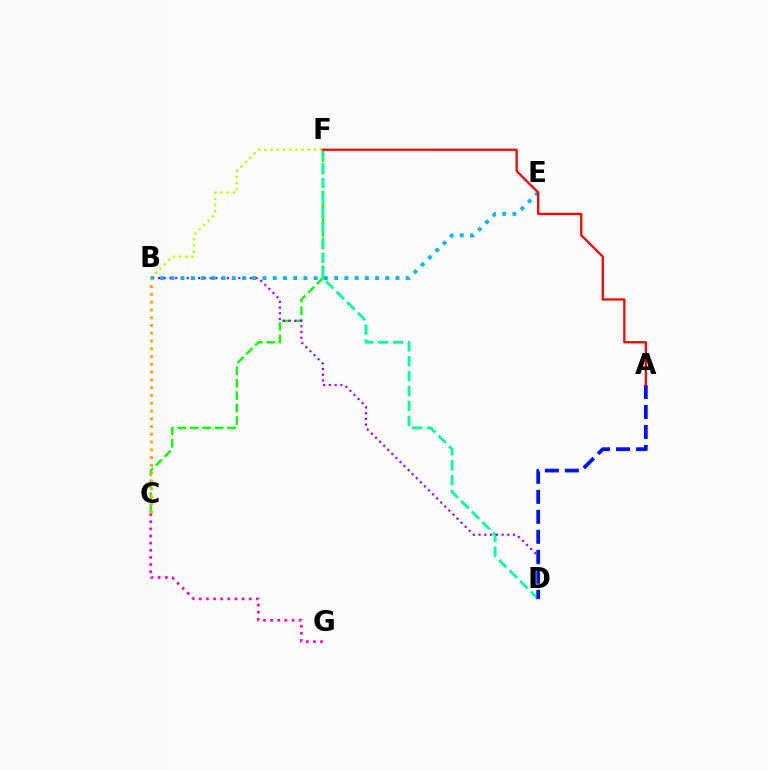{('C', 'F'): [{'color': '#08ff00', 'line_style': 'dashed', 'thickness': 1.69}], ('D', 'F'): [{'color': '#00ff9d', 'line_style': 'dashed', 'thickness': 2.03}], ('B', 'F'): [{'color': '#b3ff00', 'line_style': 'dotted', 'thickness': 1.68}], ('B', 'D'): [{'color': '#9b00ff', 'line_style': 'dotted', 'thickness': 1.56}], ('C', 'G'): [{'color': '#ff00bd', 'line_style': 'dotted', 'thickness': 1.94}], ('B', 'E'): [{'color': '#00b5ff', 'line_style': 'dotted', 'thickness': 2.78}], ('A', 'D'): [{'color': '#0010ff', 'line_style': 'dashed', 'thickness': 2.72}], ('B', 'C'): [{'color': '#ffa500', 'line_style': 'dotted', 'thickness': 2.11}], ('A', 'F'): [{'color': '#ff0000', 'line_style': 'solid', 'thickness': 1.64}]}